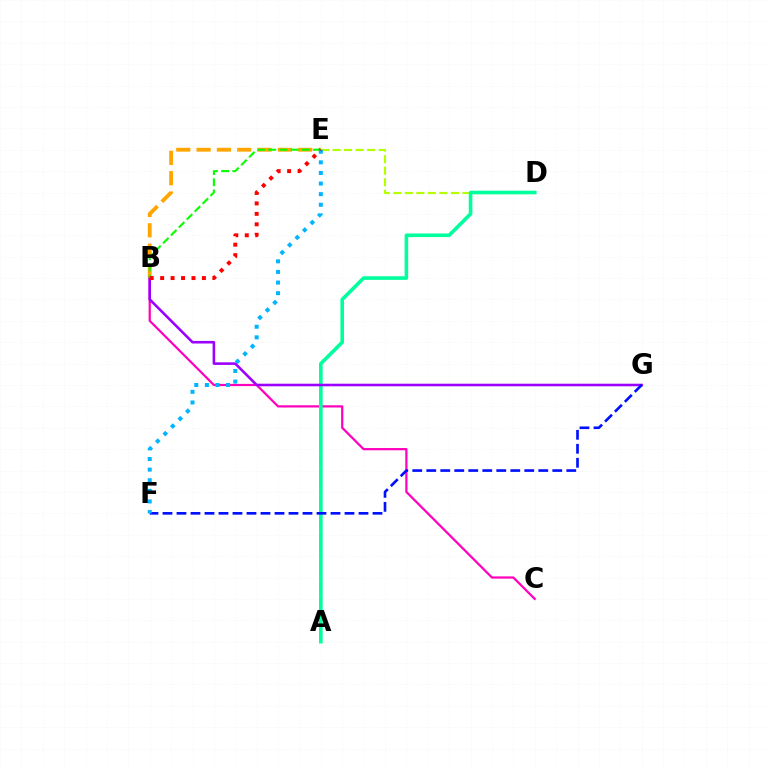{('D', 'E'): [{'color': '#b3ff00', 'line_style': 'dashed', 'thickness': 1.57}], ('B', 'C'): [{'color': '#ff00bd', 'line_style': 'solid', 'thickness': 1.6}], ('A', 'D'): [{'color': '#00ff9d', 'line_style': 'solid', 'thickness': 2.59}], ('B', 'E'): [{'color': '#ffa500', 'line_style': 'dashed', 'thickness': 2.76}, {'color': '#08ff00', 'line_style': 'dashed', 'thickness': 1.52}, {'color': '#ff0000', 'line_style': 'dotted', 'thickness': 2.84}], ('B', 'G'): [{'color': '#9b00ff', 'line_style': 'solid', 'thickness': 1.86}], ('F', 'G'): [{'color': '#0010ff', 'line_style': 'dashed', 'thickness': 1.9}], ('E', 'F'): [{'color': '#00b5ff', 'line_style': 'dotted', 'thickness': 2.88}]}